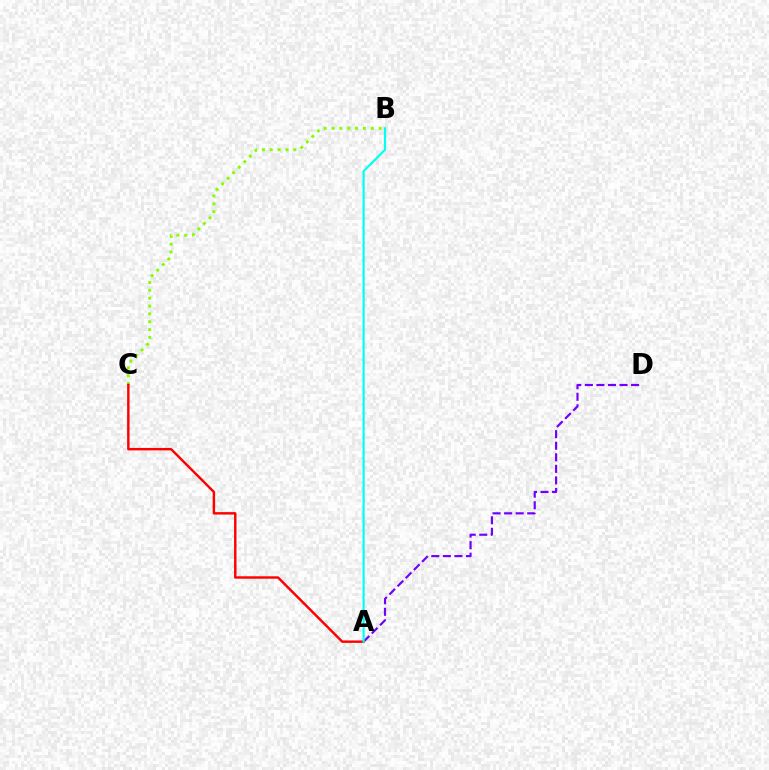{('A', 'D'): [{'color': '#7200ff', 'line_style': 'dashed', 'thickness': 1.57}], ('B', 'C'): [{'color': '#84ff00', 'line_style': 'dotted', 'thickness': 2.13}], ('A', 'C'): [{'color': '#ff0000', 'line_style': 'solid', 'thickness': 1.76}], ('A', 'B'): [{'color': '#00fff6', 'line_style': 'solid', 'thickness': 1.56}]}